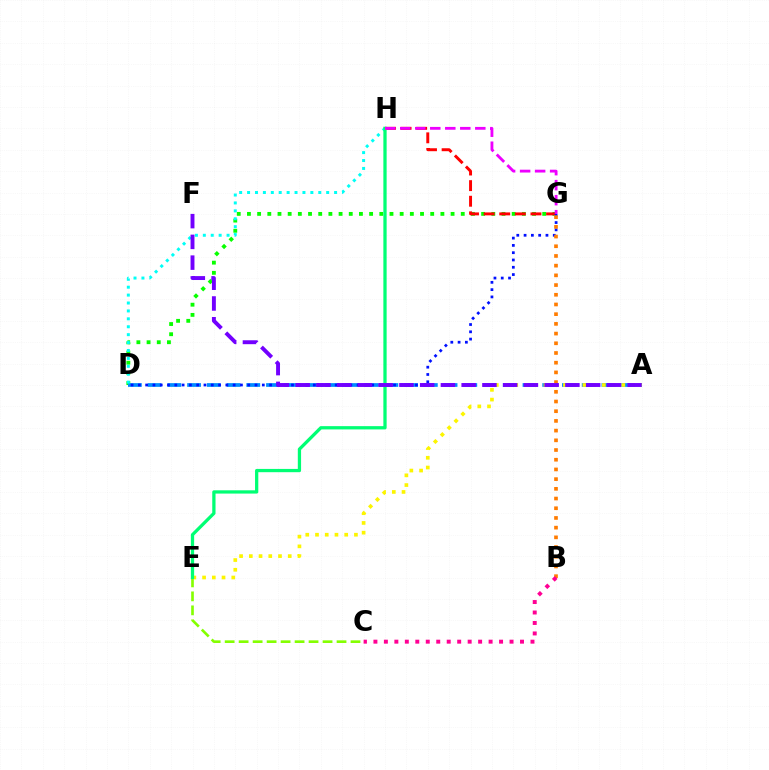{('D', 'G'): [{'color': '#08ff00', 'line_style': 'dotted', 'thickness': 2.77}, {'color': '#0010ff', 'line_style': 'dotted', 'thickness': 1.98}], ('C', 'E'): [{'color': '#84ff00', 'line_style': 'dashed', 'thickness': 1.9}], ('G', 'H'): [{'color': '#ff0000', 'line_style': 'dashed', 'thickness': 2.12}, {'color': '#ee00ff', 'line_style': 'dashed', 'thickness': 2.04}], ('A', 'D'): [{'color': '#008cff', 'line_style': 'dashed', 'thickness': 2.68}], ('B', 'G'): [{'color': '#ff7c00', 'line_style': 'dotted', 'thickness': 2.64}], ('D', 'H'): [{'color': '#00fff6', 'line_style': 'dotted', 'thickness': 2.15}], ('B', 'C'): [{'color': '#ff0094', 'line_style': 'dotted', 'thickness': 2.84}], ('A', 'E'): [{'color': '#fcf500', 'line_style': 'dotted', 'thickness': 2.64}], ('E', 'H'): [{'color': '#00ff74', 'line_style': 'solid', 'thickness': 2.36}], ('A', 'F'): [{'color': '#7200ff', 'line_style': 'dashed', 'thickness': 2.82}]}